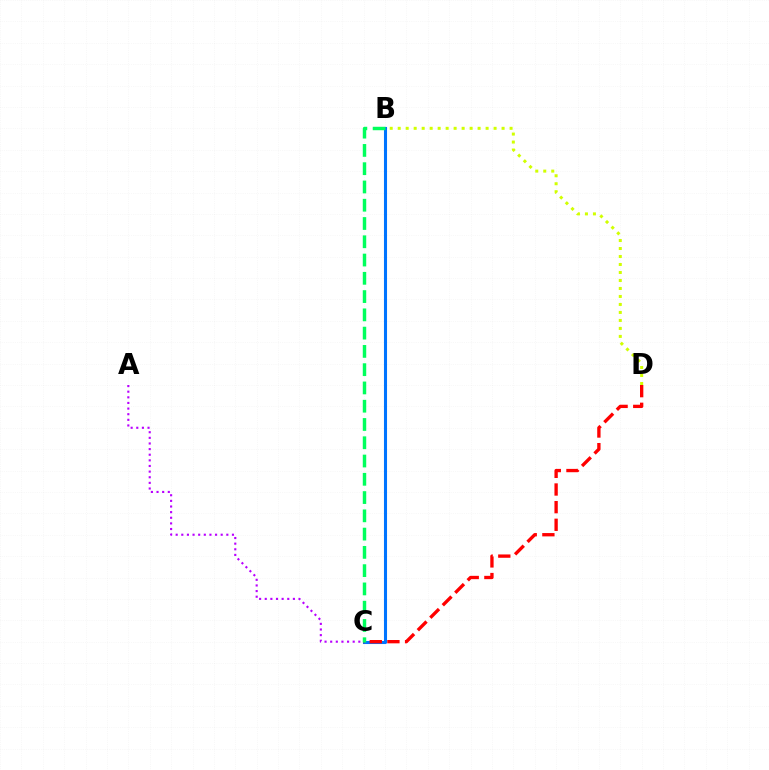{('B', 'C'): [{'color': '#0074ff', 'line_style': 'solid', 'thickness': 2.21}, {'color': '#00ff5c', 'line_style': 'dashed', 'thickness': 2.48}], ('B', 'D'): [{'color': '#d1ff00', 'line_style': 'dotted', 'thickness': 2.17}], ('C', 'D'): [{'color': '#ff0000', 'line_style': 'dashed', 'thickness': 2.4}], ('A', 'C'): [{'color': '#b900ff', 'line_style': 'dotted', 'thickness': 1.53}]}